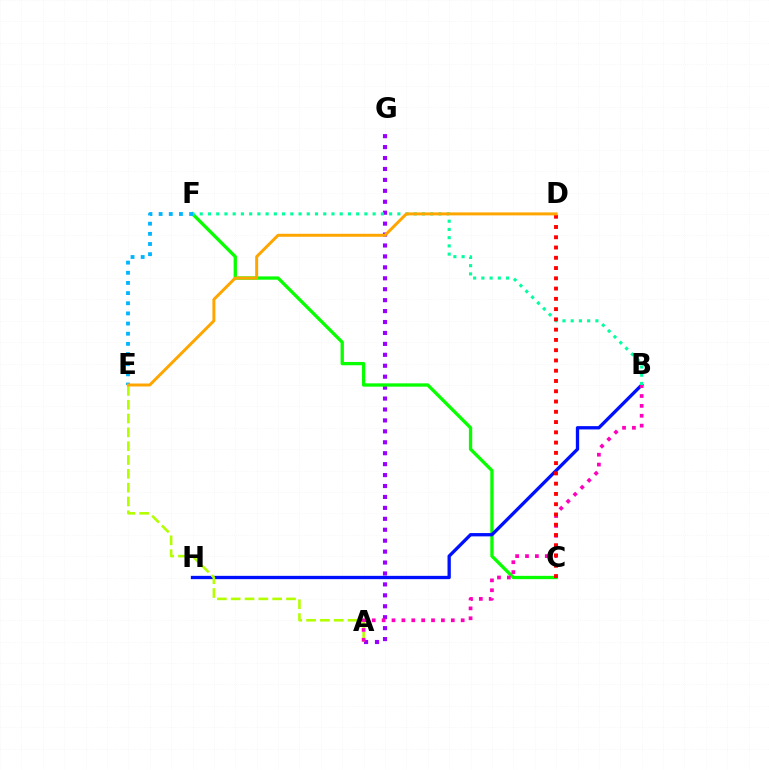{('A', 'G'): [{'color': '#9b00ff', 'line_style': 'dotted', 'thickness': 2.97}], ('C', 'F'): [{'color': '#08ff00', 'line_style': 'solid', 'thickness': 2.38}], ('B', 'H'): [{'color': '#0010ff', 'line_style': 'solid', 'thickness': 2.38}], ('B', 'F'): [{'color': '#00ff9d', 'line_style': 'dotted', 'thickness': 2.24}], ('E', 'F'): [{'color': '#00b5ff', 'line_style': 'dotted', 'thickness': 2.76}], ('A', 'E'): [{'color': '#b3ff00', 'line_style': 'dashed', 'thickness': 1.88}], ('A', 'B'): [{'color': '#ff00bd', 'line_style': 'dotted', 'thickness': 2.69}], ('C', 'D'): [{'color': '#ff0000', 'line_style': 'dotted', 'thickness': 2.79}], ('D', 'E'): [{'color': '#ffa500', 'line_style': 'solid', 'thickness': 2.14}]}